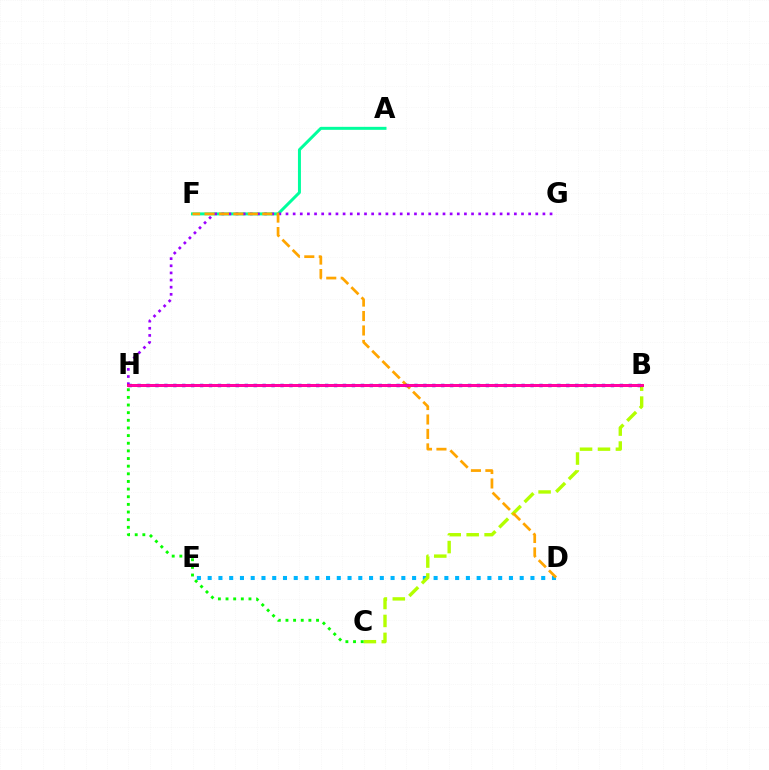{('D', 'E'): [{'color': '#00b5ff', 'line_style': 'dotted', 'thickness': 2.92}], ('A', 'F'): [{'color': '#00ff9d', 'line_style': 'solid', 'thickness': 2.15}], ('G', 'H'): [{'color': '#9b00ff', 'line_style': 'dotted', 'thickness': 1.94}], ('B', 'C'): [{'color': '#b3ff00', 'line_style': 'dashed', 'thickness': 2.44}], ('C', 'H'): [{'color': '#08ff00', 'line_style': 'dotted', 'thickness': 2.08}], ('D', 'F'): [{'color': '#ffa500', 'line_style': 'dashed', 'thickness': 1.96}], ('B', 'H'): [{'color': '#0010ff', 'line_style': 'dotted', 'thickness': 2.43}, {'color': '#ff0000', 'line_style': 'solid', 'thickness': 2.01}, {'color': '#ff00bd', 'line_style': 'solid', 'thickness': 1.81}]}